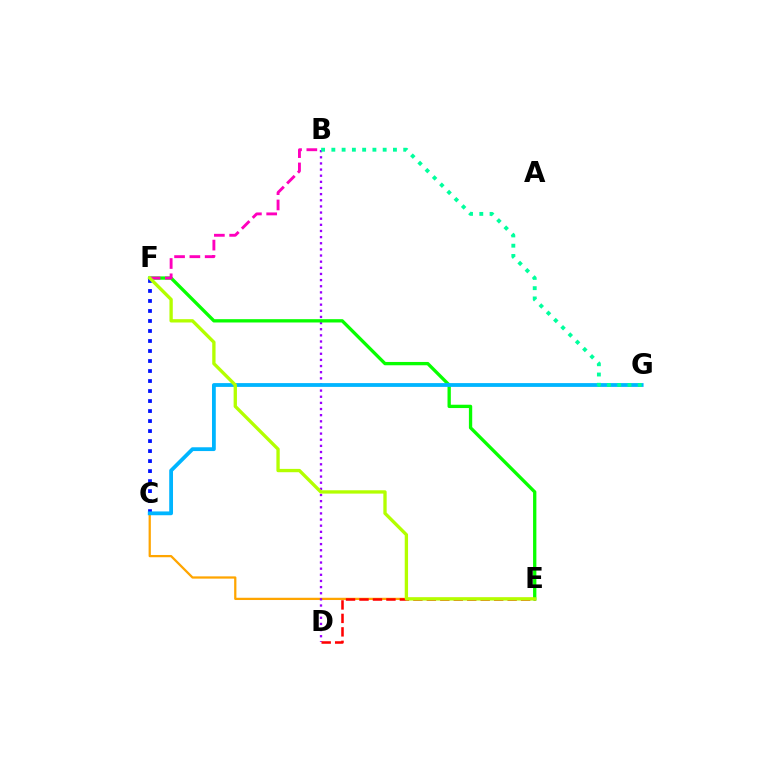{('C', 'E'): [{'color': '#ffa500', 'line_style': 'solid', 'thickness': 1.62}], ('B', 'D'): [{'color': '#9b00ff', 'line_style': 'dotted', 'thickness': 1.67}], ('E', 'F'): [{'color': '#08ff00', 'line_style': 'solid', 'thickness': 2.39}, {'color': '#b3ff00', 'line_style': 'solid', 'thickness': 2.39}], ('C', 'F'): [{'color': '#0010ff', 'line_style': 'dotted', 'thickness': 2.72}], ('B', 'F'): [{'color': '#ff00bd', 'line_style': 'dashed', 'thickness': 2.08}], ('D', 'E'): [{'color': '#ff0000', 'line_style': 'dashed', 'thickness': 1.83}], ('C', 'G'): [{'color': '#00b5ff', 'line_style': 'solid', 'thickness': 2.73}], ('B', 'G'): [{'color': '#00ff9d', 'line_style': 'dotted', 'thickness': 2.79}]}